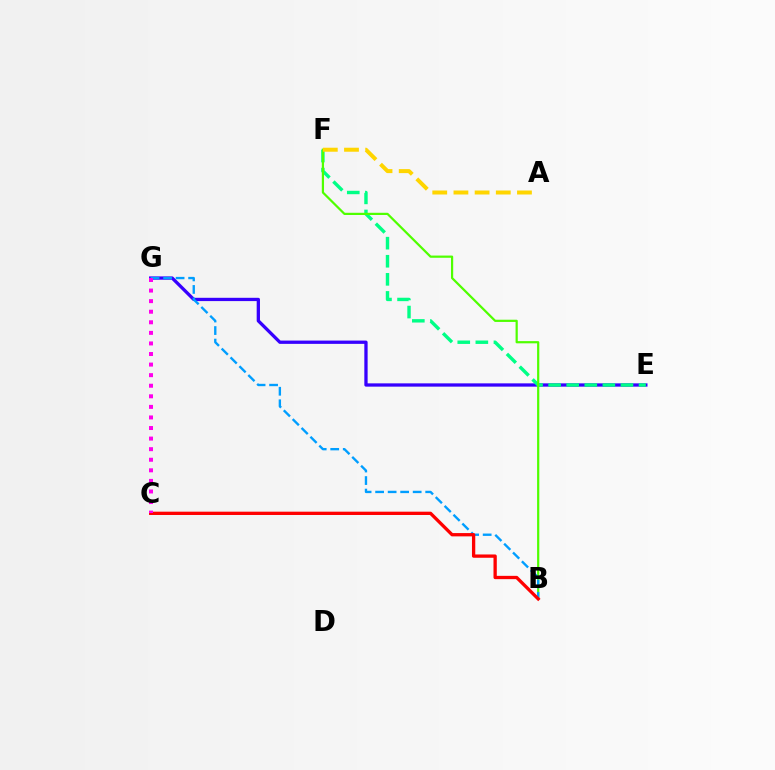{('E', 'G'): [{'color': '#3700ff', 'line_style': 'solid', 'thickness': 2.37}], ('E', 'F'): [{'color': '#00ff86', 'line_style': 'dashed', 'thickness': 2.46}], ('B', 'F'): [{'color': '#4fff00', 'line_style': 'solid', 'thickness': 1.59}], ('B', 'G'): [{'color': '#009eff', 'line_style': 'dashed', 'thickness': 1.7}], ('B', 'C'): [{'color': '#ff0000', 'line_style': 'solid', 'thickness': 2.38}], ('A', 'F'): [{'color': '#ffd500', 'line_style': 'dashed', 'thickness': 2.88}], ('C', 'G'): [{'color': '#ff00ed', 'line_style': 'dotted', 'thickness': 2.87}]}